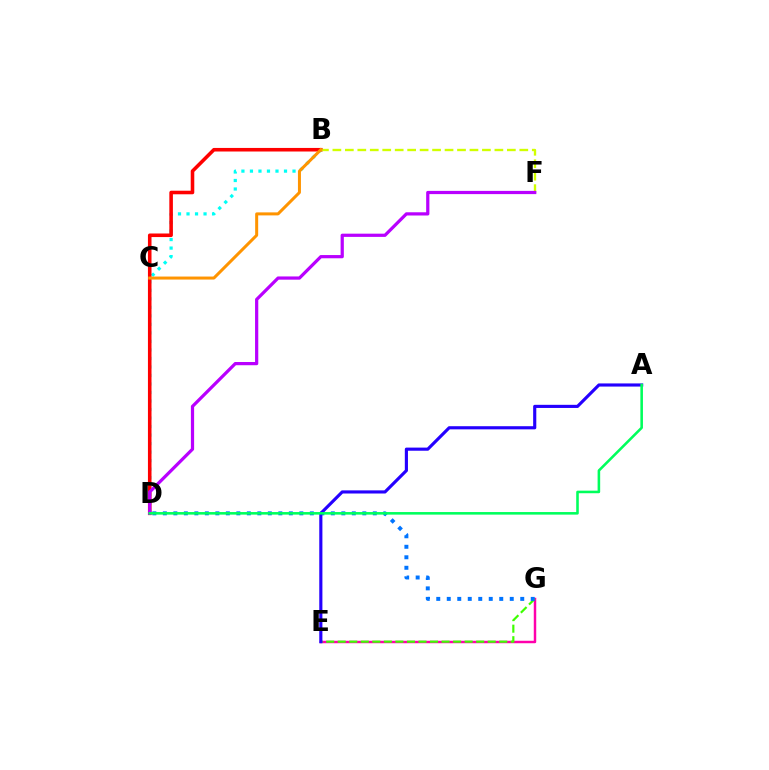{('B', 'D'): [{'color': '#00fff6', 'line_style': 'dotted', 'thickness': 2.31}, {'color': '#ff0000', 'line_style': 'solid', 'thickness': 2.57}], ('E', 'G'): [{'color': '#ff00ac', 'line_style': 'solid', 'thickness': 1.77}, {'color': '#3dff00', 'line_style': 'dashed', 'thickness': 1.57}], ('B', 'F'): [{'color': '#d1ff00', 'line_style': 'dashed', 'thickness': 1.69}], ('B', 'C'): [{'color': '#ff9400', 'line_style': 'solid', 'thickness': 2.17}], ('D', 'F'): [{'color': '#b900ff', 'line_style': 'solid', 'thickness': 2.32}], ('D', 'G'): [{'color': '#0074ff', 'line_style': 'dotted', 'thickness': 2.85}], ('A', 'E'): [{'color': '#2500ff', 'line_style': 'solid', 'thickness': 2.26}], ('A', 'D'): [{'color': '#00ff5c', 'line_style': 'solid', 'thickness': 1.85}]}